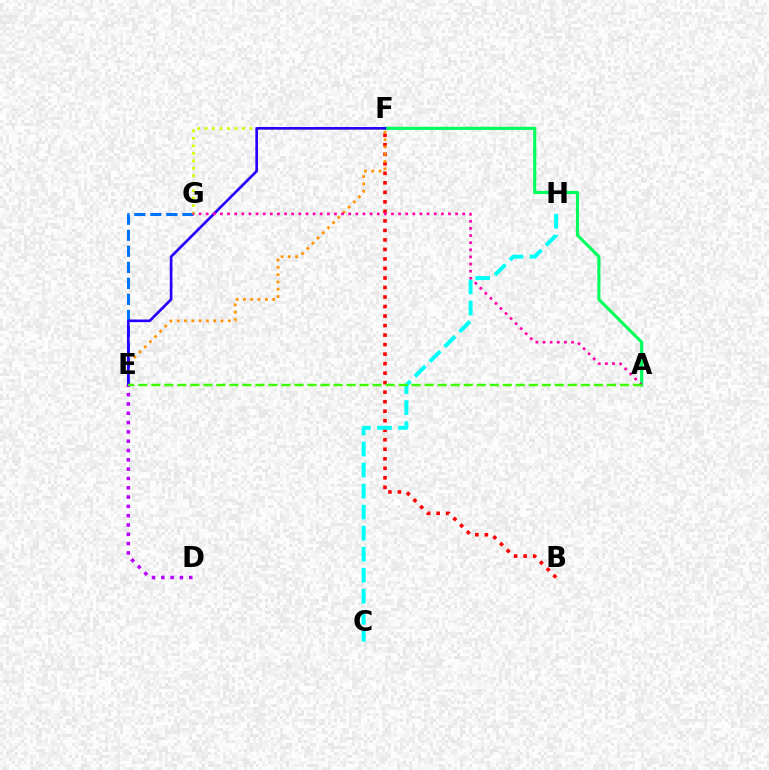{('E', 'G'): [{'color': '#0074ff', 'line_style': 'dashed', 'thickness': 2.18}], ('F', 'G'): [{'color': '#d1ff00', 'line_style': 'dotted', 'thickness': 2.03}], ('B', 'F'): [{'color': '#ff0000', 'line_style': 'dotted', 'thickness': 2.59}], ('E', 'F'): [{'color': '#ff9400', 'line_style': 'dotted', 'thickness': 1.98}, {'color': '#2500ff', 'line_style': 'solid', 'thickness': 1.9}], ('C', 'H'): [{'color': '#00fff6', 'line_style': 'dashed', 'thickness': 2.86}], ('A', 'F'): [{'color': '#00ff5c', 'line_style': 'solid', 'thickness': 2.26}], ('A', 'G'): [{'color': '#ff00ac', 'line_style': 'dotted', 'thickness': 1.94}], ('D', 'E'): [{'color': '#b900ff', 'line_style': 'dotted', 'thickness': 2.53}], ('A', 'E'): [{'color': '#3dff00', 'line_style': 'dashed', 'thickness': 1.77}]}